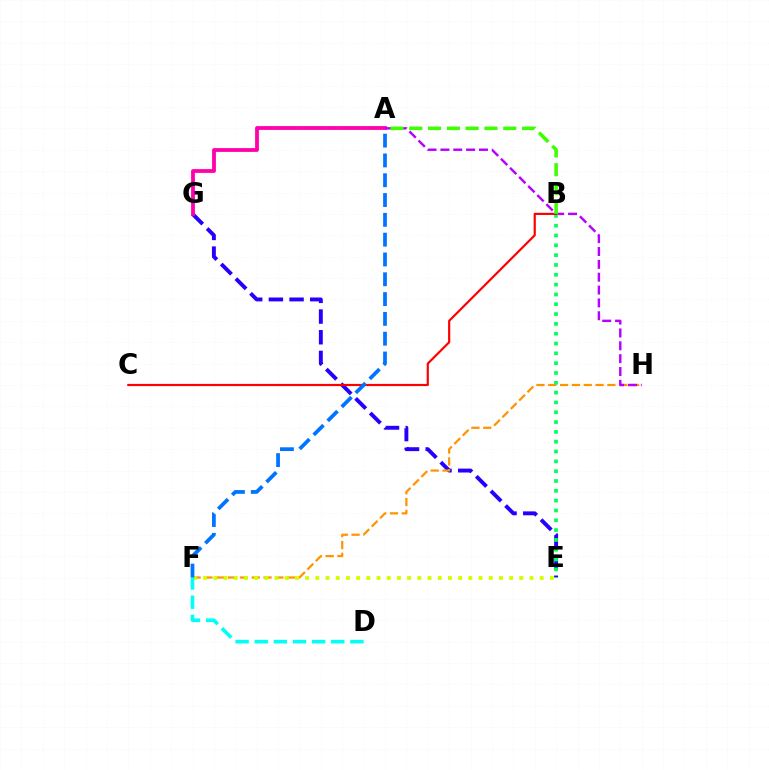{('E', 'G'): [{'color': '#2500ff', 'line_style': 'dashed', 'thickness': 2.81}], ('A', 'G'): [{'color': '#ff00ac', 'line_style': 'solid', 'thickness': 2.73}], ('F', 'H'): [{'color': '#ff9400', 'line_style': 'dashed', 'thickness': 1.61}], ('A', 'H'): [{'color': '#b900ff', 'line_style': 'dashed', 'thickness': 1.75}], ('B', 'E'): [{'color': '#00ff5c', 'line_style': 'dotted', 'thickness': 2.67}], ('B', 'C'): [{'color': '#ff0000', 'line_style': 'solid', 'thickness': 1.57}], ('E', 'F'): [{'color': '#d1ff00', 'line_style': 'dotted', 'thickness': 2.77}], ('D', 'F'): [{'color': '#00fff6', 'line_style': 'dashed', 'thickness': 2.6}], ('A', 'B'): [{'color': '#3dff00', 'line_style': 'dashed', 'thickness': 2.55}], ('A', 'F'): [{'color': '#0074ff', 'line_style': 'dashed', 'thickness': 2.69}]}